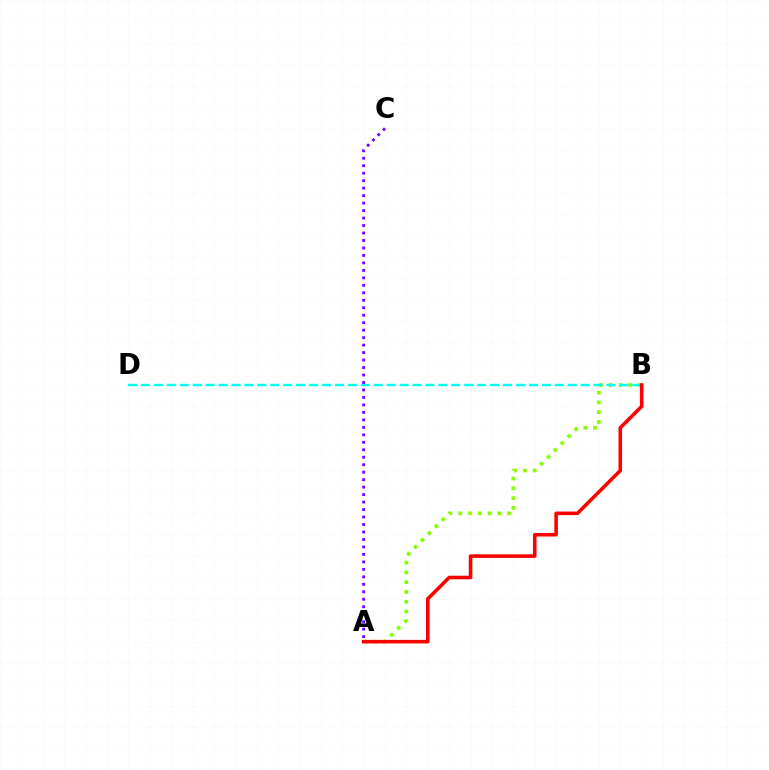{('A', 'B'): [{'color': '#84ff00', 'line_style': 'dotted', 'thickness': 2.65}, {'color': '#ff0000', 'line_style': 'solid', 'thickness': 2.56}], ('B', 'D'): [{'color': '#00fff6', 'line_style': 'dashed', 'thickness': 1.76}], ('A', 'C'): [{'color': '#7200ff', 'line_style': 'dotted', 'thickness': 2.03}]}